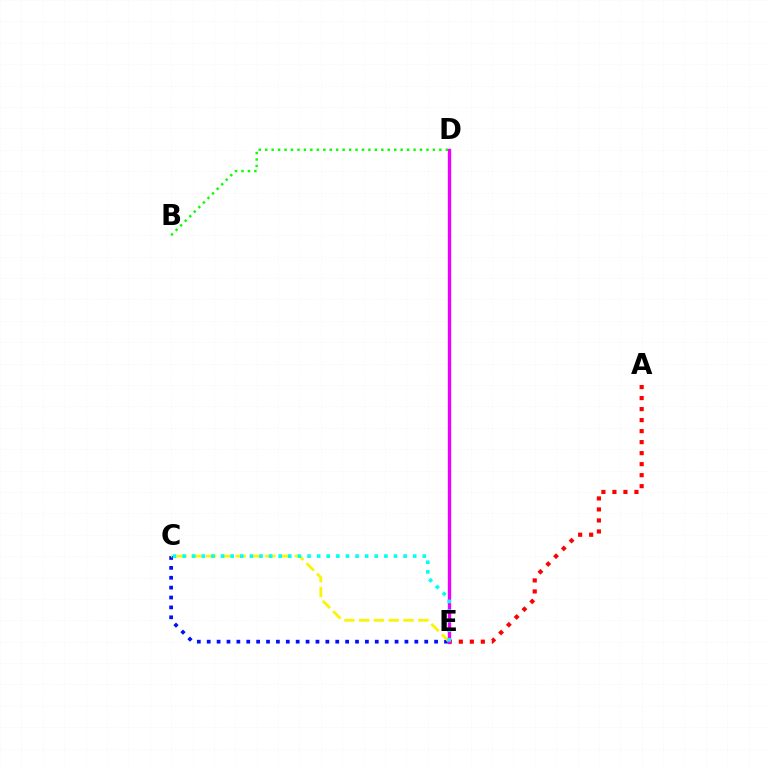{('B', 'D'): [{'color': '#08ff00', 'line_style': 'dotted', 'thickness': 1.75}], ('C', 'E'): [{'color': '#0010ff', 'line_style': 'dotted', 'thickness': 2.69}, {'color': '#fcf500', 'line_style': 'dashed', 'thickness': 2.01}, {'color': '#00fff6', 'line_style': 'dotted', 'thickness': 2.61}], ('A', 'E'): [{'color': '#ff0000', 'line_style': 'dotted', 'thickness': 2.99}], ('D', 'E'): [{'color': '#ee00ff', 'line_style': 'solid', 'thickness': 2.41}]}